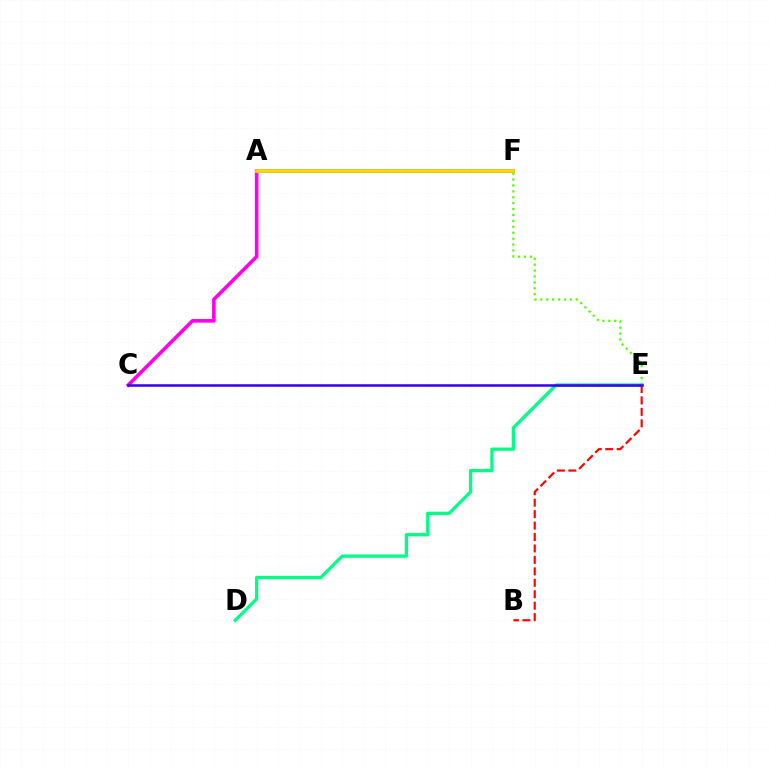{('A', 'F'): [{'color': '#009eff', 'line_style': 'solid', 'thickness': 2.75}, {'color': '#ffd500', 'line_style': 'solid', 'thickness': 2.66}], ('E', 'F'): [{'color': '#4fff00', 'line_style': 'dotted', 'thickness': 1.61}], ('A', 'C'): [{'color': '#ff00ed', 'line_style': 'solid', 'thickness': 2.6}], ('D', 'E'): [{'color': '#00ff86', 'line_style': 'solid', 'thickness': 2.37}], ('B', 'E'): [{'color': '#ff0000', 'line_style': 'dashed', 'thickness': 1.55}], ('C', 'E'): [{'color': '#3700ff', 'line_style': 'solid', 'thickness': 1.84}]}